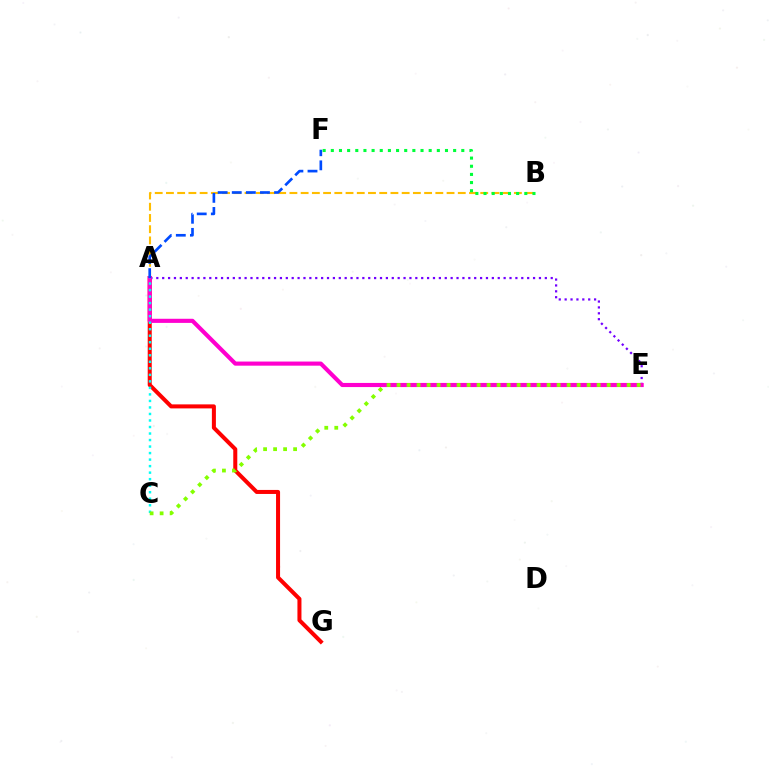{('A', 'B'): [{'color': '#ffbd00', 'line_style': 'dashed', 'thickness': 1.52}], ('A', 'G'): [{'color': '#ff0000', 'line_style': 'solid', 'thickness': 2.9}], ('A', 'E'): [{'color': '#7200ff', 'line_style': 'dotted', 'thickness': 1.6}, {'color': '#ff00cf', 'line_style': 'solid', 'thickness': 2.97}], ('B', 'F'): [{'color': '#00ff39', 'line_style': 'dotted', 'thickness': 2.22}], ('A', 'C'): [{'color': '#00fff6', 'line_style': 'dotted', 'thickness': 1.77}], ('A', 'F'): [{'color': '#004bff', 'line_style': 'dashed', 'thickness': 1.92}], ('C', 'E'): [{'color': '#84ff00', 'line_style': 'dotted', 'thickness': 2.72}]}